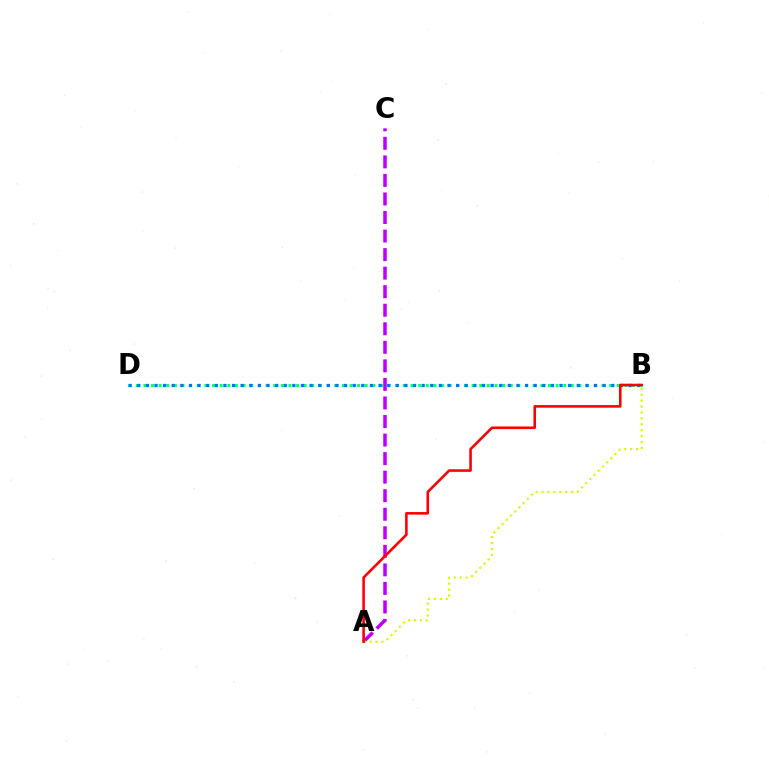{('B', 'D'): [{'color': '#00ff5c', 'line_style': 'dotted', 'thickness': 2.07}, {'color': '#0074ff', 'line_style': 'dotted', 'thickness': 2.34}], ('A', 'C'): [{'color': '#b900ff', 'line_style': 'dashed', 'thickness': 2.52}], ('A', 'B'): [{'color': '#d1ff00', 'line_style': 'dotted', 'thickness': 1.6}, {'color': '#ff0000', 'line_style': 'solid', 'thickness': 1.87}]}